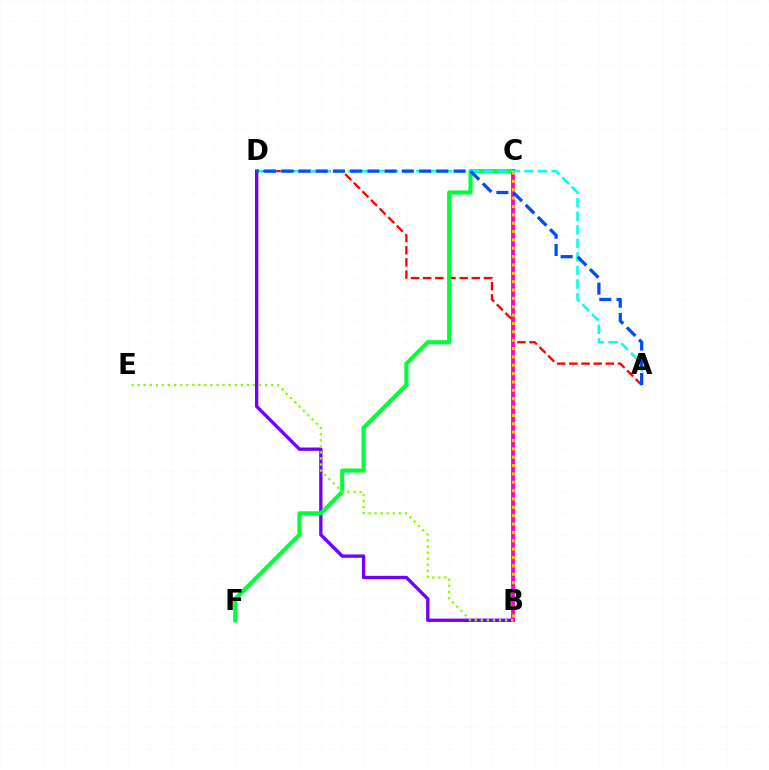{('A', 'D'): [{'color': '#ff0000', 'line_style': 'dashed', 'thickness': 1.65}, {'color': '#00fff6', 'line_style': 'dashed', 'thickness': 1.84}, {'color': '#004bff', 'line_style': 'dashed', 'thickness': 2.34}], ('B', 'D'): [{'color': '#7200ff', 'line_style': 'solid', 'thickness': 2.4}], ('C', 'F'): [{'color': '#00ff39', 'line_style': 'solid', 'thickness': 2.97}], ('B', 'C'): [{'color': '#ff00cf', 'line_style': 'solid', 'thickness': 2.75}, {'color': '#ffbd00', 'line_style': 'dotted', 'thickness': 2.27}], ('B', 'E'): [{'color': '#84ff00', 'line_style': 'dotted', 'thickness': 1.65}]}